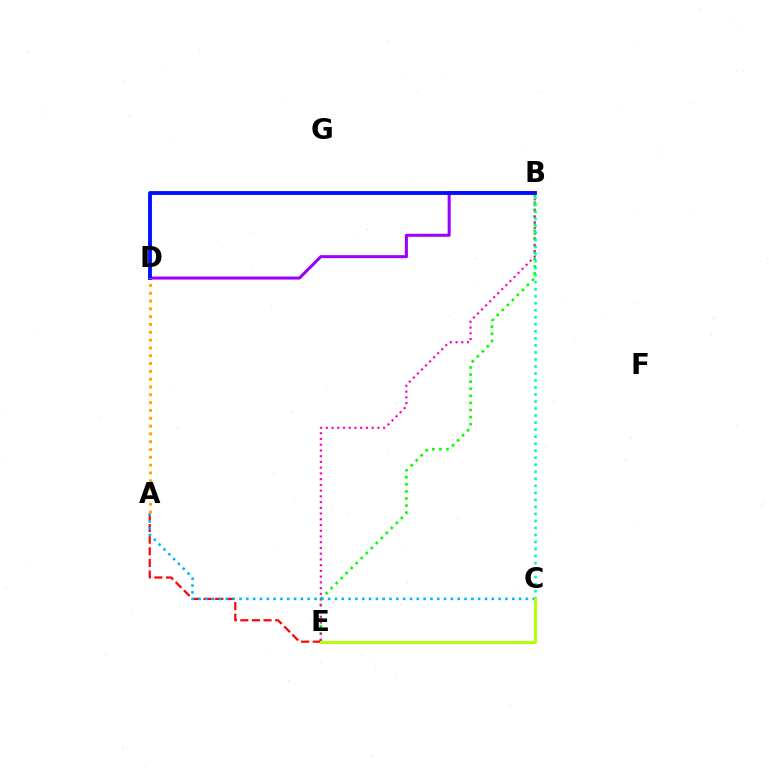{('B', 'E'): [{'color': '#08ff00', 'line_style': 'dotted', 'thickness': 1.93}, {'color': '#ff00bd', 'line_style': 'dotted', 'thickness': 1.56}], ('B', 'D'): [{'color': '#9b00ff', 'line_style': 'solid', 'thickness': 2.19}, {'color': '#0010ff', 'line_style': 'solid', 'thickness': 2.77}], ('A', 'E'): [{'color': '#ff0000', 'line_style': 'dashed', 'thickness': 1.58}], ('B', 'C'): [{'color': '#00ff9d', 'line_style': 'dotted', 'thickness': 1.91}], ('A', 'C'): [{'color': '#00b5ff', 'line_style': 'dotted', 'thickness': 1.85}], ('A', 'D'): [{'color': '#ffa500', 'line_style': 'dotted', 'thickness': 2.12}], ('C', 'E'): [{'color': '#b3ff00', 'line_style': 'solid', 'thickness': 2.12}]}